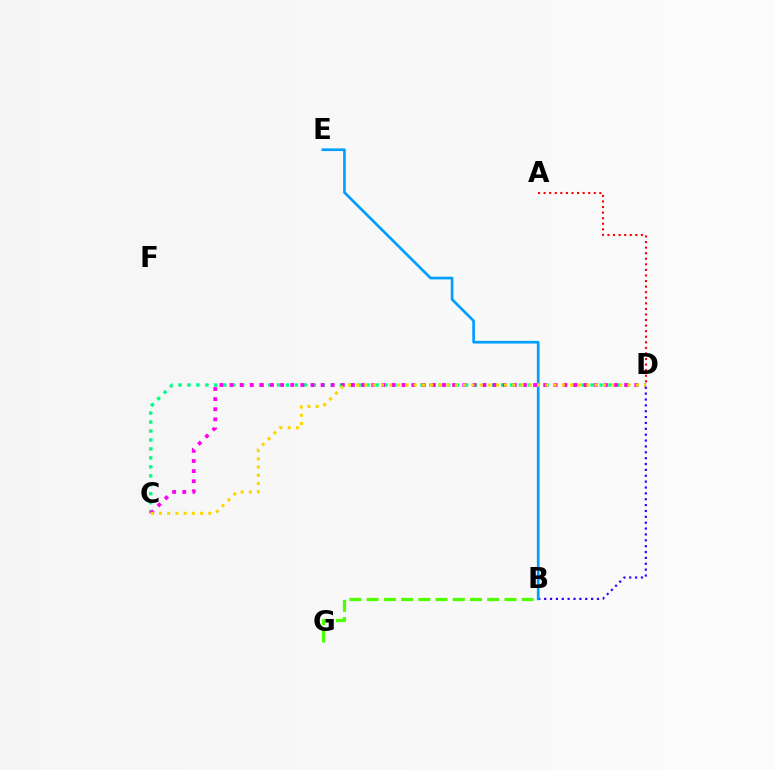{('C', 'D'): [{'color': '#00ff86', 'line_style': 'dotted', 'thickness': 2.43}, {'color': '#ff00ed', 'line_style': 'dotted', 'thickness': 2.75}, {'color': '#ffd500', 'line_style': 'dotted', 'thickness': 2.23}], ('B', 'D'): [{'color': '#3700ff', 'line_style': 'dotted', 'thickness': 1.59}], ('B', 'E'): [{'color': '#009eff', 'line_style': 'solid', 'thickness': 1.92}], ('A', 'D'): [{'color': '#ff0000', 'line_style': 'dotted', 'thickness': 1.51}], ('B', 'G'): [{'color': '#4fff00', 'line_style': 'dashed', 'thickness': 2.34}]}